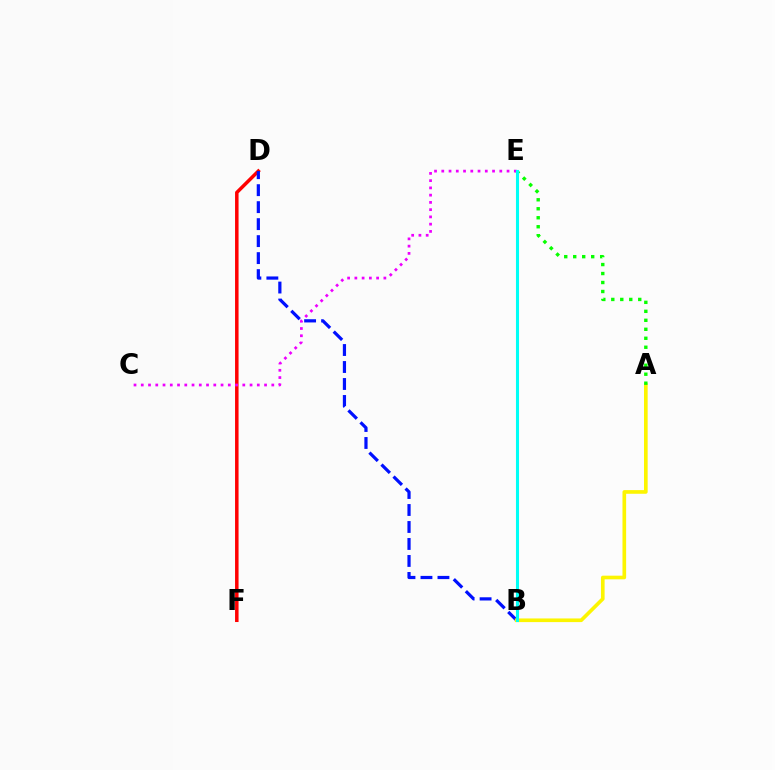{('D', 'F'): [{'color': '#ff0000', 'line_style': 'solid', 'thickness': 2.52}], ('B', 'D'): [{'color': '#0010ff', 'line_style': 'dashed', 'thickness': 2.31}], ('A', 'B'): [{'color': '#fcf500', 'line_style': 'solid', 'thickness': 2.63}], ('A', 'E'): [{'color': '#08ff00', 'line_style': 'dotted', 'thickness': 2.44}], ('C', 'E'): [{'color': '#ee00ff', 'line_style': 'dotted', 'thickness': 1.97}], ('B', 'E'): [{'color': '#00fff6', 'line_style': 'solid', 'thickness': 2.21}]}